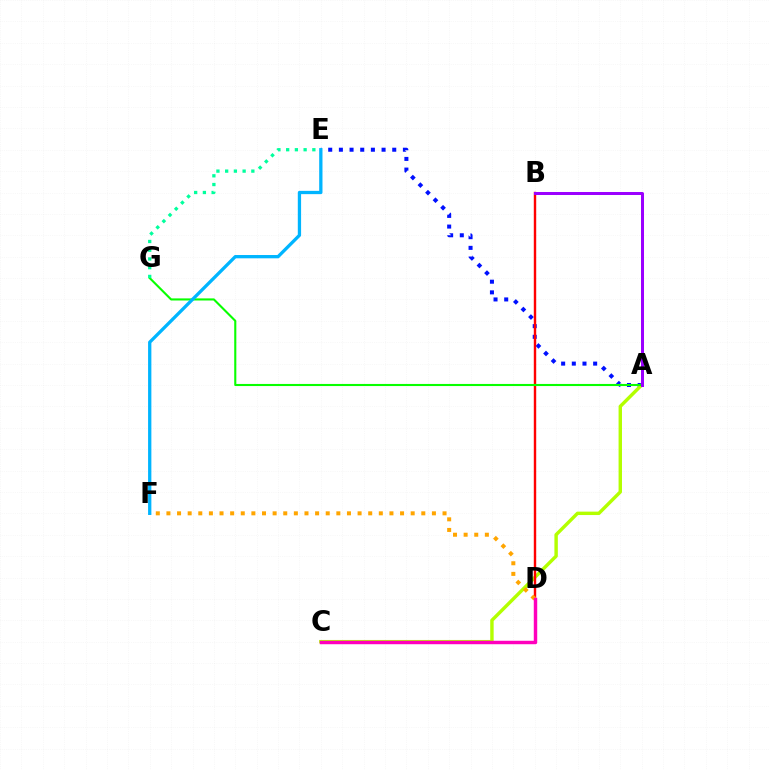{('A', 'E'): [{'color': '#0010ff', 'line_style': 'dotted', 'thickness': 2.9}], ('A', 'C'): [{'color': '#b3ff00', 'line_style': 'solid', 'thickness': 2.46}], ('B', 'D'): [{'color': '#ff0000', 'line_style': 'solid', 'thickness': 1.74}], ('A', 'G'): [{'color': '#08ff00', 'line_style': 'solid', 'thickness': 1.51}], ('D', 'F'): [{'color': '#ffa500', 'line_style': 'dotted', 'thickness': 2.89}], ('E', 'G'): [{'color': '#00ff9d', 'line_style': 'dotted', 'thickness': 2.37}], ('A', 'B'): [{'color': '#9b00ff', 'line_style': 'solid', 'thickness': 2.17}], ('C', 'D'): [{'color': '#ff00bd', 'line_style': 'solid', 'thickness': 2.48}], ('E', 'F'): [{'color': '#00b5ff', 'line_style': 'solid', 'thickness': 2.37}]}